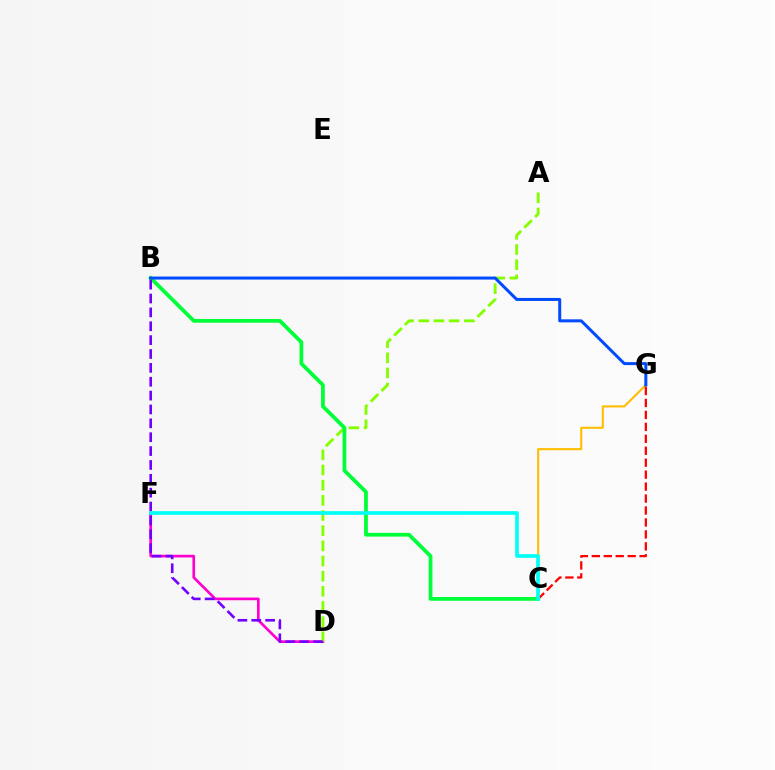{('D', 'F'): [{'color': '#ff00cf', 'line_style': 'solid', 'thickness': 1.93}], ('C', 'G'): [{'color': '#ffbd00', 'line_style': 'solid', 'thickness': 1.51}, {'color': '#ff0000', 'line_style': 'dashed', 'thickness': 1.62}], ('A', 'D'): [{'color': '#84ff00', 'line_style': 'dashed', 'thickness': 2.06}], ('B', 'C'): [{'color': '#00ff39', 'line_style': 'solid', 'thickness': 2.71}], ('B', 'G'): [{'color': '#004bff', 'line_style': 'solid', 'thickness': 2.17}], ('B', 'D'): [{'color': '#7200ff', 'line_style': 'dashed', 'thickness': 1.88}], ('C', 'F'): [{'color': '#00fff6', 'line_style': 'solid', 'thickness': 2.64}]}